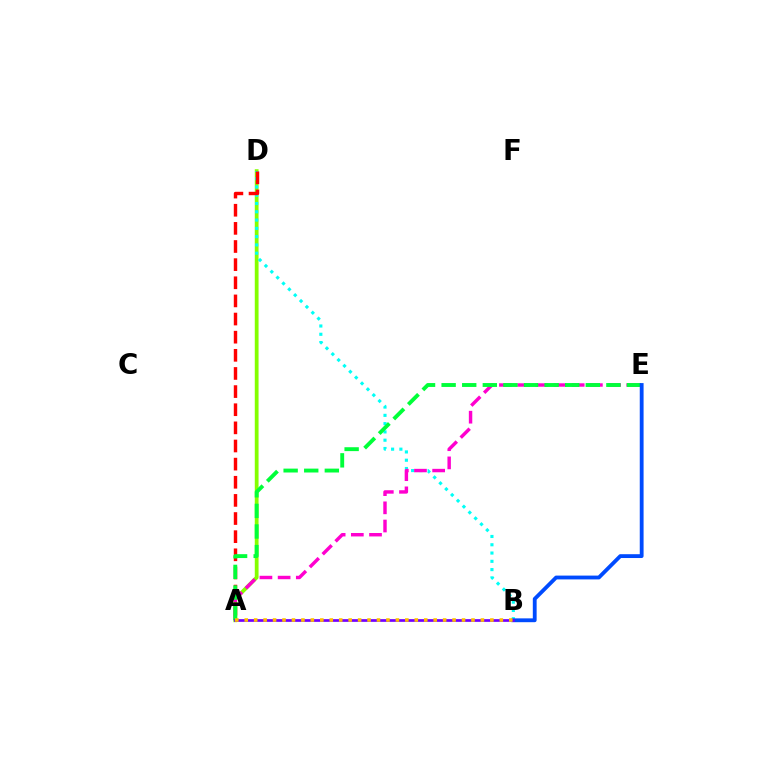{('A', 'D'): [{'color': '#84ff00', 'line_style': 'solid', 'thickness': 2.72}, {'color': '#ff0000', 'line_style': 'dashed', 'thickness': 2.46}], ('B', 'D'): [{'color': '#00fff6', 'line_style': 'dotted', 'thickness': 2.25}], ('A', 'E'): [{'color': '#ff00cf', 'line_style': 'dashed', 'thickness': 2.47}, {'color': '#00ff39', 'line_style': 'dashed', 'thickness': 2.8}], ('B', 'E'): [{'color': '#004bff', 'line_style': 'solid', 'thickness': 2.75}], ('A', 'B'): [{'color': '#7200ff', 'line_style': 'solid', 'thickness': 1.95}, {'color': '#ffbd00', 'line_style': 'dotted', 'thickness': 2.57}]}